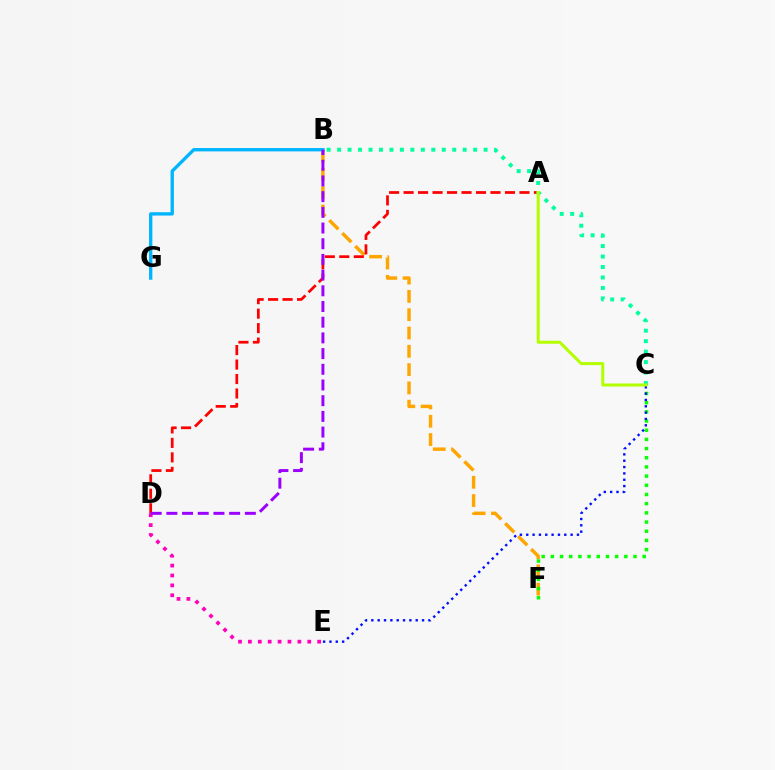{('B', 'F'): [{'color': '#ffa500', 'line_style': 'dashed', 'thickness': 2.49}], ('D', 'E'): [{'color': '#ff00bd', 'line_style': 'dotted', 'thickness': 2.69}], ('C', 'F'): [{'color': '#08ff00', 'line_style': 'dotted', 'thickness': 2.5}], ('B', 'G'): [{'color': '#00b5ff', 'line_style': 'solid', 'thickness': 2.4}], ('A', 'D'): [{'color': '#ff0000', 'line_style': 'dashed', 'thickness': 1.97}], ('C', 'E'): [{'color': '#0010ff', 'line_style': 'dotted', 'thickness': 1.72}], ('B', 'D'): [{'color': '#9b00ff', 'line_style': 'dashed', 'thickness': 2.13}], ('B', 'C'): [{'color': '#00ff9d', 'line_style': 'dotted', 'thickness': 2.84}], ('A', 'C'): [{'color': '#b3ff00', 'line_style': 'solid', 'thickness': 2.18}]}